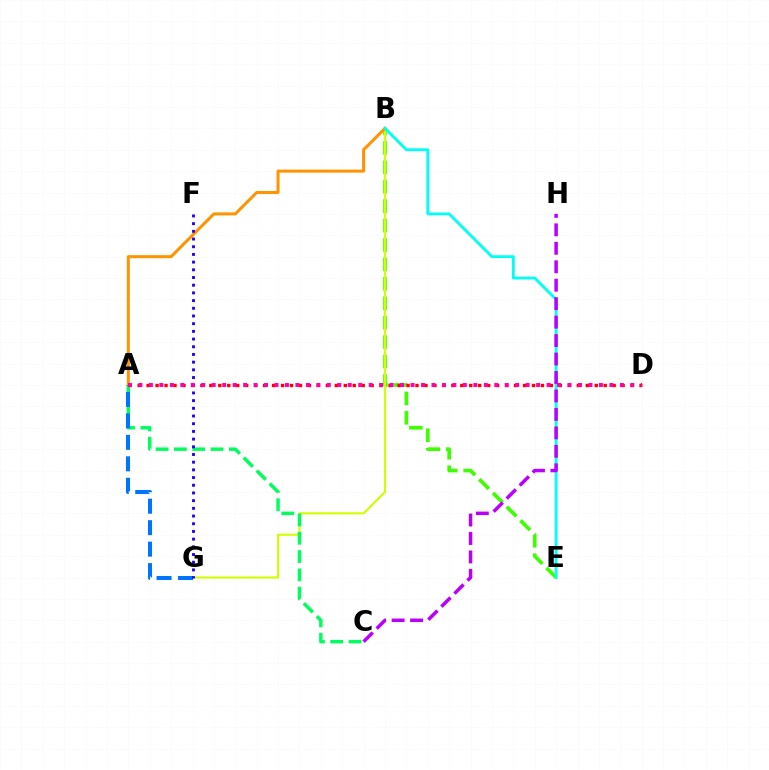{('B', 'E'): [{'color': '#3dff00', 'line_style': 'dashed', 'thickness': 2.64}, {'color': '#00fff6', 'line_style': 'solid', 'thickness': 2.04}], ('B', 'G'): [{'color': '#d1ff00', 'line_style': 'solid', 'thickness': 1.53}], ('A', 'B'): [{'color': '#ff9400', 'line_style': 'solid', 'thickness': 2.17}], ('C', 'H'): [{'color': '#b900ff', 'line_style': 'dashed', 'thickness': 2.51}], ('A', 'C'): [{'color': '#00ff5c', 'line_style': 'dashed', 'thickness': 2.49}], ('A', 'G'): [{'color': '#0074ff', 'line_style': 'dashed', 'thickness': 2.92}], ('F', 'G'): [{'color': '#2500ff', 'line_style': 'dotted', 'thickness': 2.09}], ('A', 'D'): [{'color': '#ff0000', 'line_style': 'dotted', 'thickness': 2.44}, {'color': '#ff00ac', 'line_style': 'dotted', 'thickness': 2.84}]}